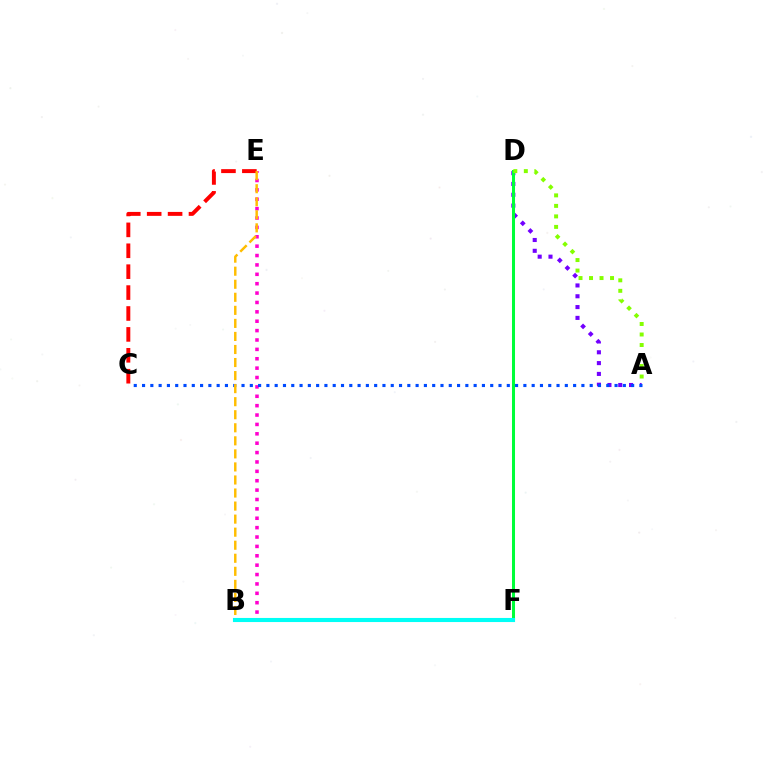{('B', 'E'): [{'color': '#ff00cf', 'line_style': 'dotted', 'thickness': 2.55}, {'color': '#ffbd00', 'line_style': 'dashed', 'thickness': 1.77}], ('A', 'D'): [{'color': '#7200ff', 'line_style': 'dotted', 'thickness': 2.94}, {'color': '#84ff00', 'line_style': 'dotted', 'thickness': 2.85}], ('C', 'E'): [{'color': '#ff0000', 'line_style': 'dashed', 'thickness': 2.84}], ('A', 'C'): [{'color': '#004bff', 'line_style': 'dotted', 'thickness': 2.25}], ('D', 'F'): [{'color': '#00ff39', 'line_style': 'solid', 'thickness': 2.18}], ('B', 'F'): [{'color': '#00fff6', 'line_style': 'solid', 'thickness': 2.95}]}